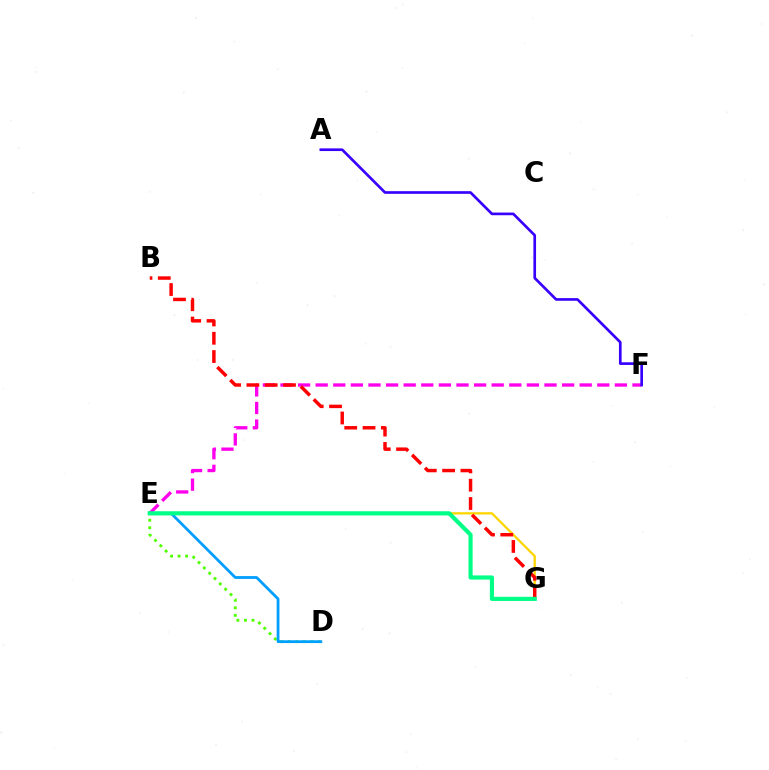{('E', 'G'): [{'color': '#ffd500', 'line_style': 'solid', 'thickness': 1.64}, {'color': '#00ff86', 'line_style': 'solid', 'thickness': 2.99}], ('E', 'F'): [{'color': '#ff00ed', 'line_style': 'dashed', 'thickness': 2.39}], ('D', 'E'): [{'color': '#4fff00', 'line_style': 'dotted', 'thickness': 2.05}, {'color': '#009eff', 'line_style': 'solid', 'thickness': 2.0}], ('B', 'G'): [{'color': '#ff0000', 'line_style': 'dashed', 'thickness': 2.49}], ('A', 'F'): [{'color': '#3700ff', 'line_style': 'solid', 'thickness': 1.92}]}